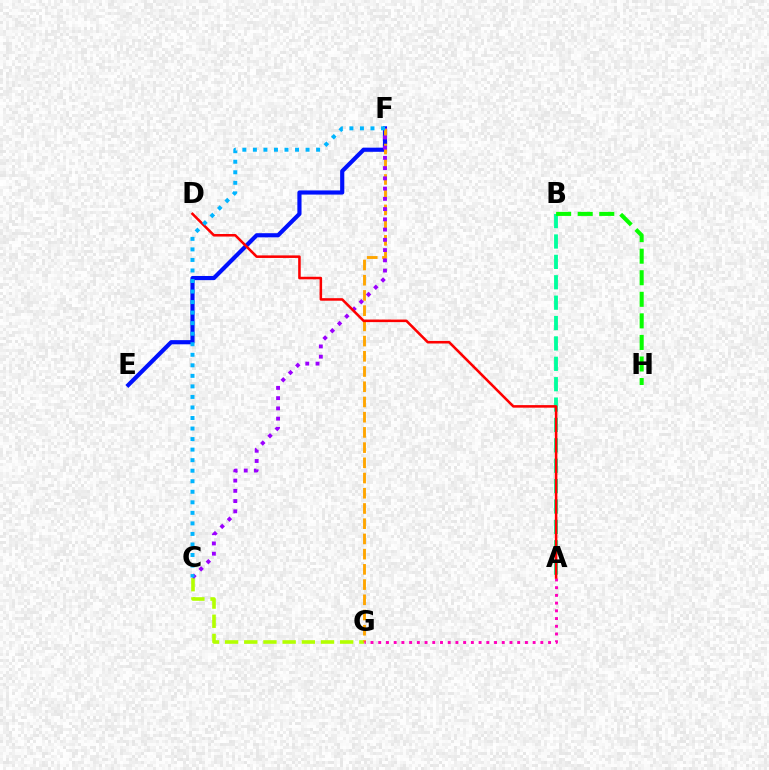{('A', 'B'): [{'color': '#00ff9d', 'line_style': 'dashed', 'thickness': 2.77}], ('E', 'F'): [{'color': '#0010ff', 'line_style': 'solid', 'thickness': 2.99}], ('B', 'H'): [{'color': '#08ff00', 'line_style': 'dashed', 'thickness': 2.93}], ('C', 'G'): [{'color': '#b3ff00', 'line_style': 'dashed', 'thickness': 2.61}], ('F', 'G'): [{'color': '#ffa500', 'line_style': 'dashed', 'thickness': 2.07}], ('C', 'F'): [{'color': '#9b00ff', 'line_style': 'dotted', 'thickness': 2.78}, {'color': '#00b5ff', 'line_style': 'dotted', 'thickness': 2.86}], ('A', 'G'): [{'color': '#ff00bd', 'line_style': 'dotted', 'thickness': 2.1}], ('A', 'D'): [{'color': '#ff0000', 'line_style': 'solid', 'thickness': 1.84}]}